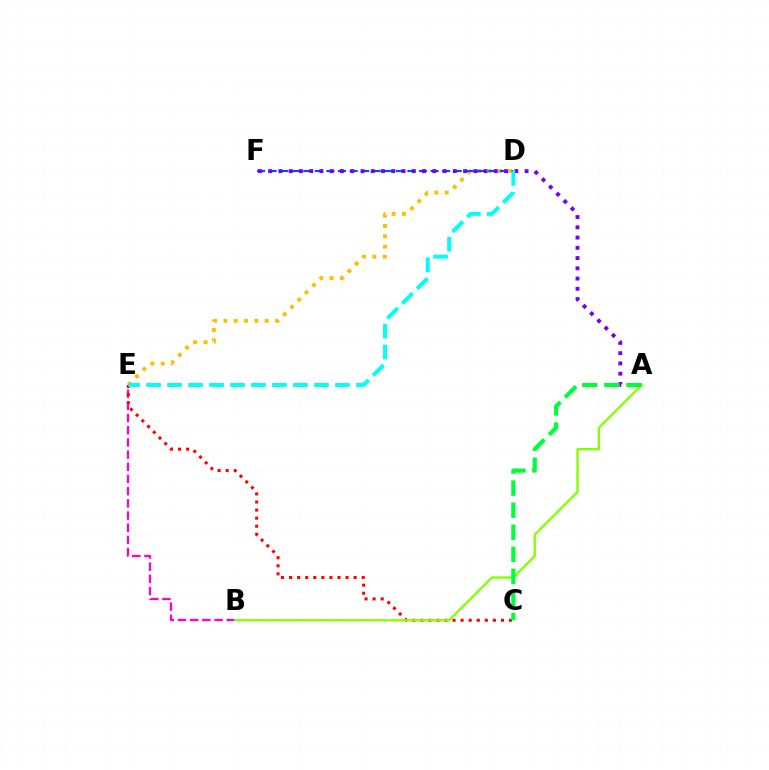{('D', 'E'): [{'color': '#ffbd00', 'line_style': 'dotted', 'thickness': 2.81}, {'color': '#00fff6', 'line_style': 'dashed', 'thickness': 2.85}], ('D', 'F'): [{'color': '#004bff', 'line_style': 'dashed', 'thickness': 1.57}], ('B', 'E'): [{'color': '#ff00cf', 'line_style': 'dashed', 'thickness': 1.66}], ('C', 'E'): [{'color': '#ff0000', 'line_style': 'dotted', 'thickness': 2.19}], ('A', 'F'): [{'color': '#7200ff', 'line_style': 'dotted', 'thickness': 2.79}], ('A', 'B'): [{'color': '#84ff00', 'line_style': 'solid', 'thickness': 1.67}], ('A', 'C'): [{'color': '#00ff39', 'line_style': 'dashed', 'thickness': 3.0}]}